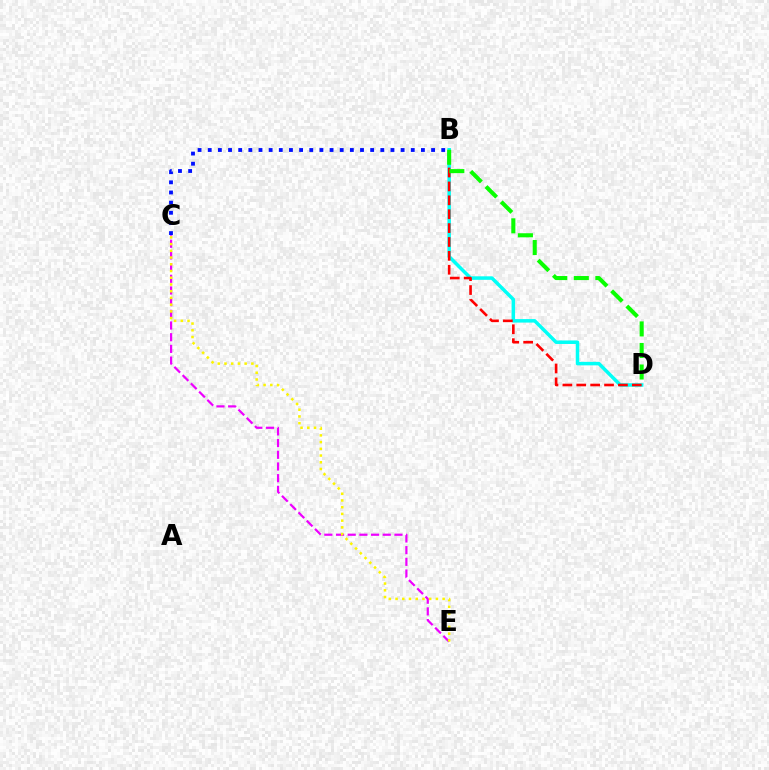{('B', 'D'): [{'color': '#00fff6', 'line_style': 'solid', 'thickness': 2.52}, {'color': '#ff0000', 'line_style': 'dashed', 'thickness': 1.89}, {'color': '#08ff00', 'line_style': 'dashed', 'thickness': 2.93}], ('C', 'E'): [{'color': '#ee00ff', 'line_style': 'dashed', 'thickness': 1.59}, {'color': '#fcf500', 'line_style': 'dotted', 'thickness': 1.83}], ('B', 'C'): [{'color': '#0010ff', 'line_style': 'dotted', 'thickness': 2.76}]}